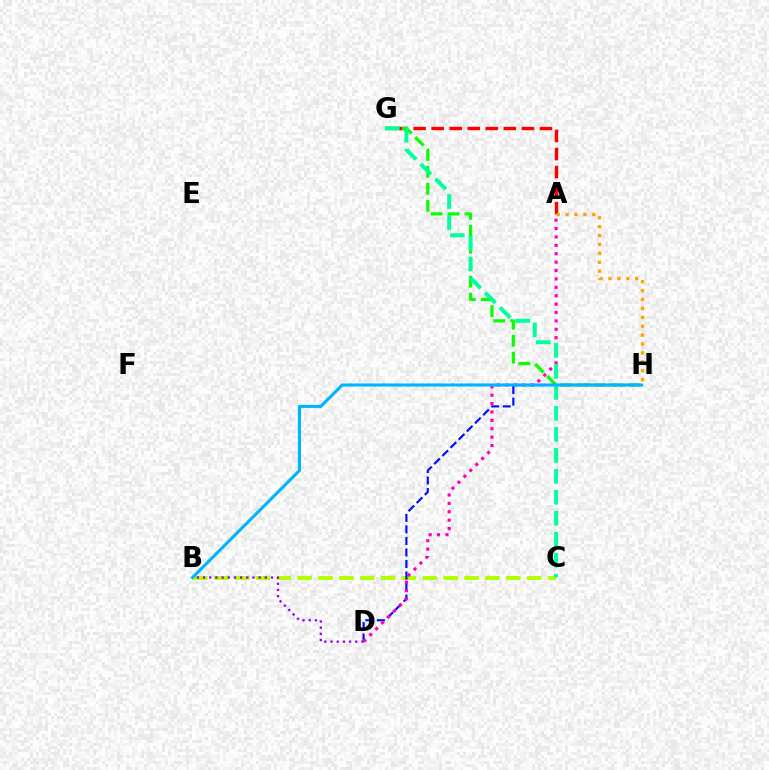{('B', 'C'): [{'color': '#b3ff00', 'line_style': 'dashed', 'thickness': 2.83}], ('D', 'H'): [{'color': '#0010ff', 'line_style': 'dashed', 'thickness': 1.57}], ('A', 'G'): [{'color': '#ff0000', 'line_style': 'dashed', 'thickness': 2.45}], ('G', 'H'): [{'color': '#08ff00', 'line_style': 'dashed', 'thickness': 2.3}], ('A', 'H'): [{'color': '#ffa500', 'line_style': 'dotted', 'thickness': 2.42}], ('A', 'D'): [{'color': '#ff00bd', 'line_style': 'dotted', 'thickness': 2.28}], ('B', 'D'): [{'color': '#9b00ff', 'line_style': 'dotted', 'thickness': 1.68}], ('C', 'G'): [{'color': '#00ff9d', 'line_style': 'dashed', 'thickness': 2.85}], ('B', 'H'): [{'color': '#00b5ff', 'line_style': 'solid', 'thickness': 2.22}]}